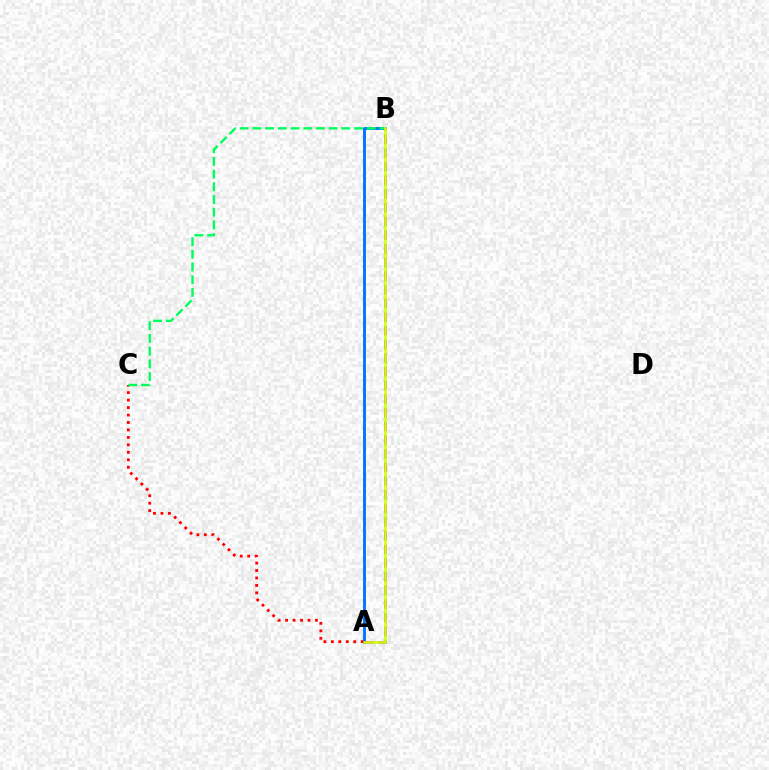{('A', 'B'): [{'color': '#0074ff', 'line_style': 'solid', 'thickness': 2.08}, {'color': '#b900ff', 'line_style': 'dashed', 'thickness': 1.86}, {'color': '#d1ff00', 'line_style': 'solid', 'thickness': 1.8}], ('A', 'C'): [{'color': '#ff0000', 'line_style': 'dotted', 'thickness': 2.03}], ('B', 'C'): [{'color': '#00ff5c', 'line_style': 'dashed', 'thickness': 1.73}]}